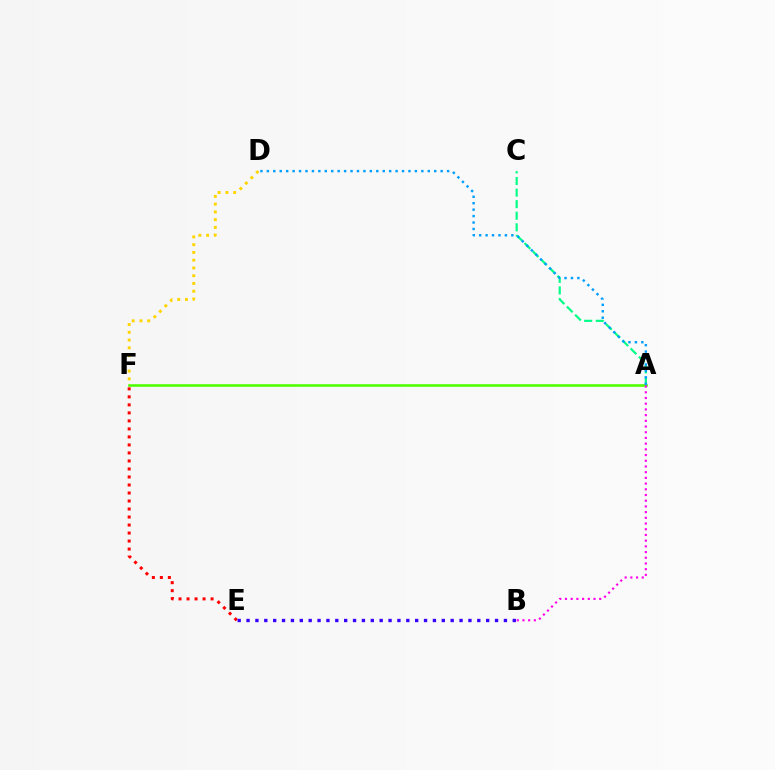{('D', 'F'): [{'color': '#ffd500', 'line_style': 'dotted', 'thickness': 2.11}], ('A', 'C'): [{'color': '#00ff86', 'line_style': 'dashed', 'thickness': 1.57}], ('A', 'F'): [{'color': '#4fff00', 'line_style': 'solid', 'thickness': 1.86}], ('A', 'B'): [{'color': '#ff00ed', 'line_style': 'dotted', 'thickness': 1.55}], ('E', 'F'): [{'color': '#ff0000', 'line_style': 'dotted', 'thickness': 2.18}], ('A', 'D'): [{'color': '#009eff', 'line_style': 'dotted', 'thickness': 1.75}], ('B', 'E'): [{'color': '#3700ff', 'line_style': 'dotted', 'thickness': 2.41}]}